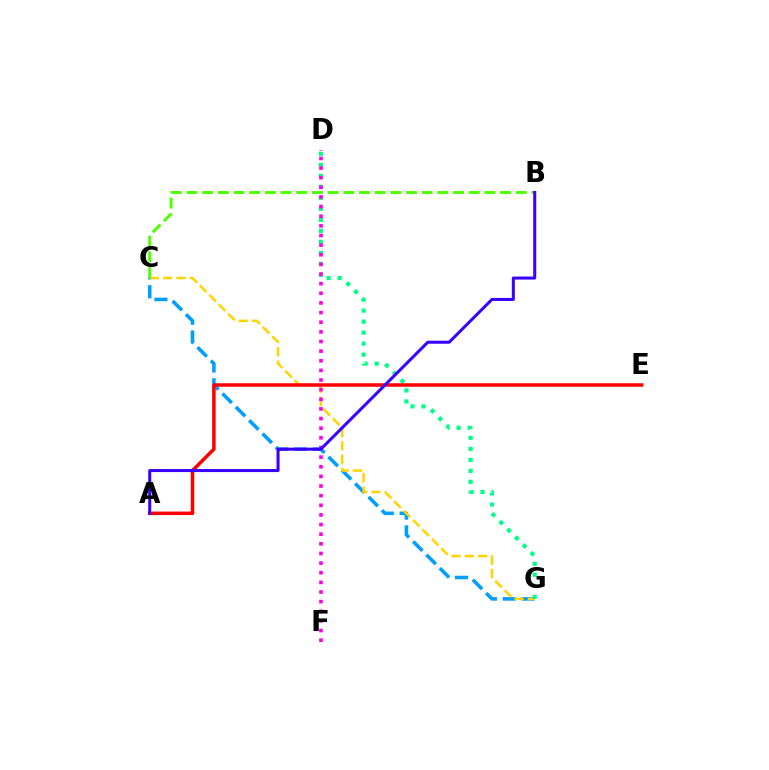{('C', 'G'): [{'color': '#009eff', 'line_style': 'dashed', 'thickness': 2.57}, {'color': '#ffd500', 'line_style': 'dashed', 'thickness': 1.81}], ('D', 'G'): [{'color': '#00ff86', 'line_style': 'dotted', 'thickness': 2.99}], ('A', 'E'): [{'color': '#ff0000', 'line_style': 'solid', 'thickness': 2.53}], ('B', 'C'): [{'color': '#4fff00', 'line_style': 'dashed', 'thickness': 2.13}], ('D', 'F'): [{'color': '#ff00ed', 'line_style': 'dotted', 'thickness': 2.62}], ('A', 'B'): [{'color': '#3700ff', 'line_style': 'solid', 'thickness': 2.18}]}